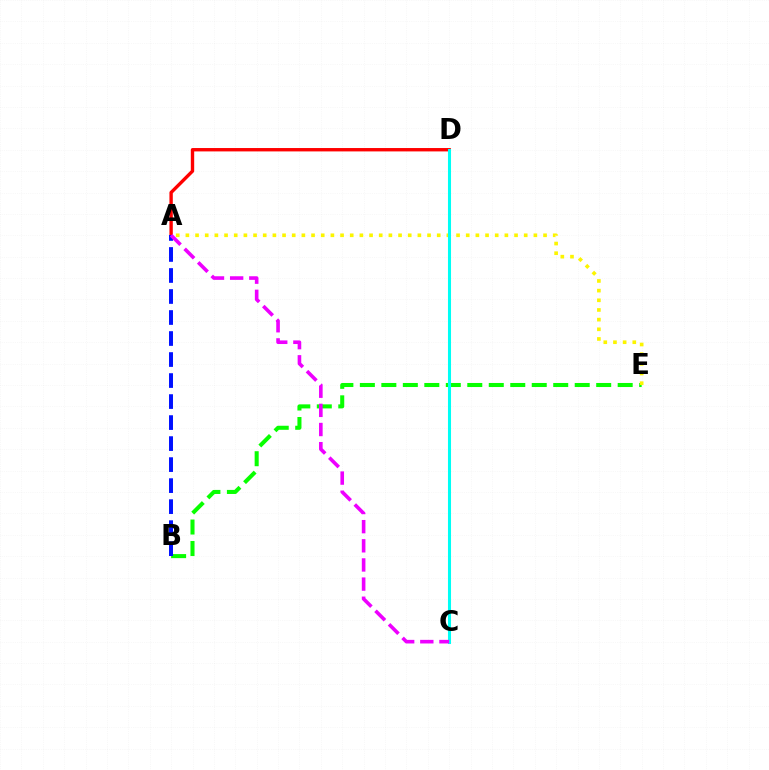{('B', 'E'): [{'color': '#08ff00', 'line_style': 'dashed', 'thickness': 2.92}], ('A', 'D'): [{'color': '#ff0000', 'line_style': 'solid', 'thickness': 2.43}], ('A', 'B'): [{'color': '#0010ff', 'line_style': 'dashed', 'thickness': 2.85}], ('A', 'E'): [{'color': '#fcf500', 'line_style': 'dotted', 'thickness': 2.63}], ('C', 'D'): [{'color': '#00fff6', 'line_style': 'solid', 'thickness': 2.2}], ('A', 'C'): [{'color': '#ee00ff', 'line_style': 'dashed', 'thickness': 2.6}]}